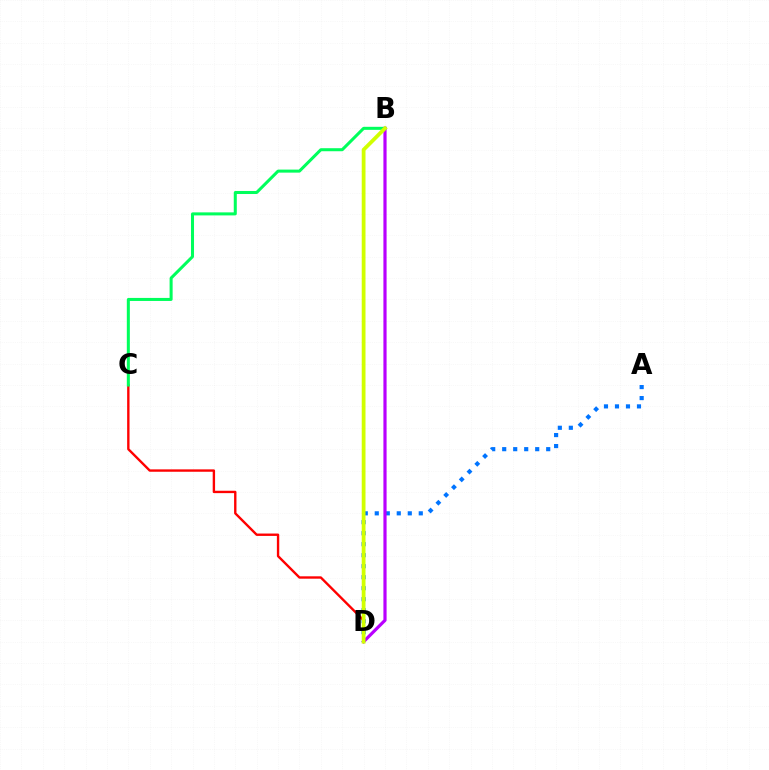{('A', 'D'): [{'color': '#0074ff', 'line_style': 'dotted', 'thickness': 2.99}], ('C', 'D'): [{'color': '#ff0000', 'line_style': 'solid', 'thickness': 1.71}], ('B', 'C'): [{'color': '#00ff5c', 'line_style': 'solid', 'thickness': 2.18}], ('B', 'D'): [{'color': '#b900ff', 'line_style': 'solid', 'thickness': 2.3}, {'color': '#d1ff00', 'line_style': 'solid', 'thickness': 2.72}]}